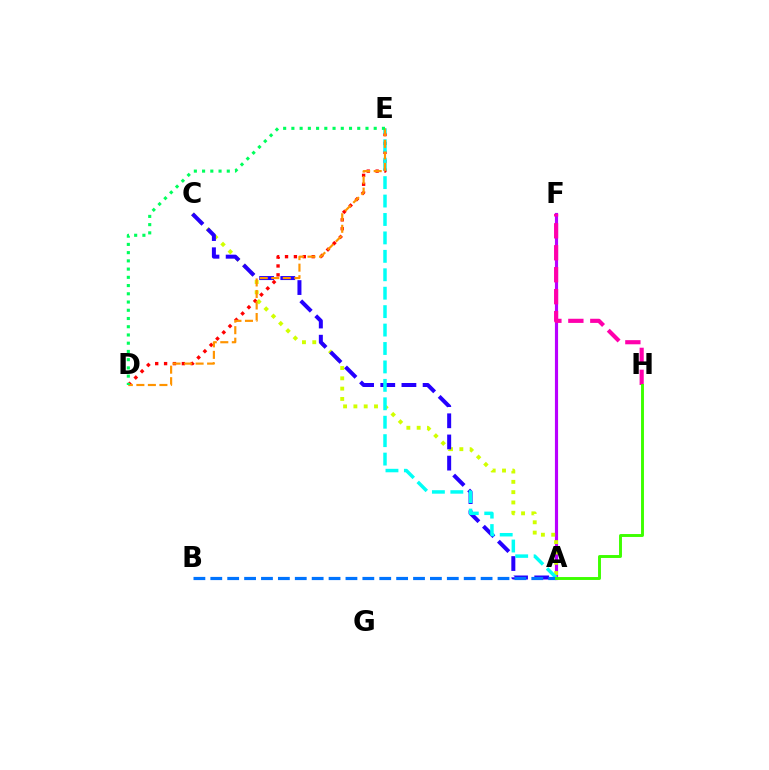{('A', 'F'): [{'color': '#b900ff', 'line_style': 'solid', 'thickness': 2.27}], ('D', 'E'): [{'color': '#ff0000', 'line_style': 'dotted', 'thickness': 2.41}, {'color': '#ff9400', 'line_style': 'dashed', 'thickness': 1.56}, {'color': '#00ff5c', 'line_style': 'dotted', 'thickness': 2.24}], ('F', 'H'): [{'color': '#ff00ac', 'line_style': 'dashed', 'thickness': 2.98}], ('A', 'C'): [{'color': '#d1ff00', 'line_style': 'dotted', 'thickness': 2.8}, {'color': '#2500ff', 'line_style': 'dashed', 'thickness': 2.88}], ('A', 'E'): [{'color': '#00fff6', 'line_style': 'dashed', 'thickness': 2.5}], ('A', 'B'): [{'color': '#0074ff', 'line_style': 'dashed', 'thickness': 2.3}], ('A', 'H'): [{'color': '#3dff00', 'line_style': 'solid', 'thickness': 2.1}]}